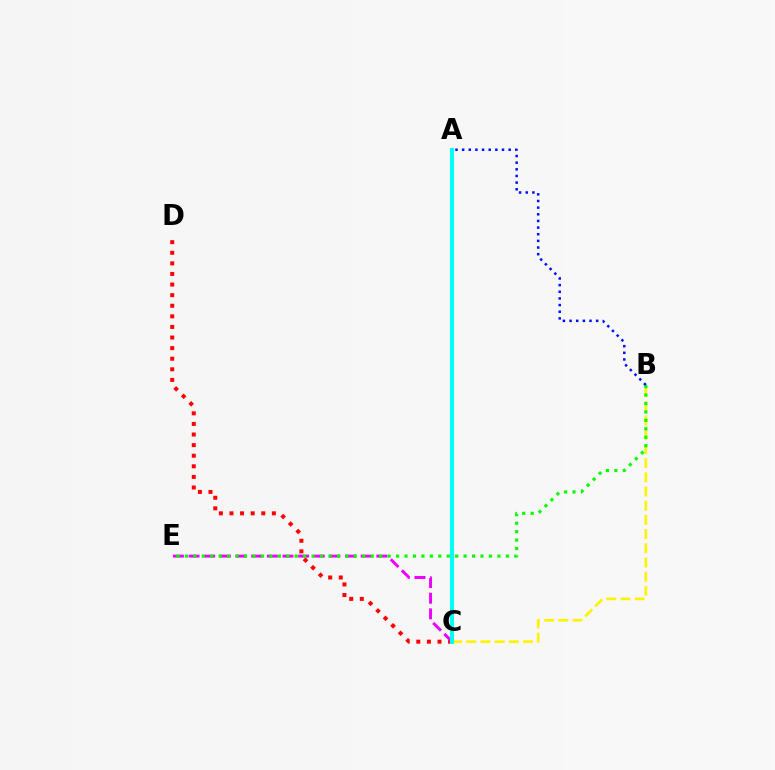{('B', 'C'): [{'color': '#fcf500', 'line_style': 'dashed', 'thickness': 1.93}], ('C', 'D'): [{'color': '#ff0000', 'line_style': 'dotted', 'thickness': 2.88}], ('C', 'E'): [{'color': '#ee00ff', 'line_style': 'dashed', 'thickness': 2.13}], ('B', 'E'): [{'color': '#08ff00', 'line_style': 'dotted', 'thickness': 2.29}], ('A', 'C'): [{'color': '#00fff6', 'line_style': 'solid', 'thickness': 2.89}], ('A', 'B'): [{'color': '#0010ff', 'line_style': 'dotted', 'thickness': 1.81}]}